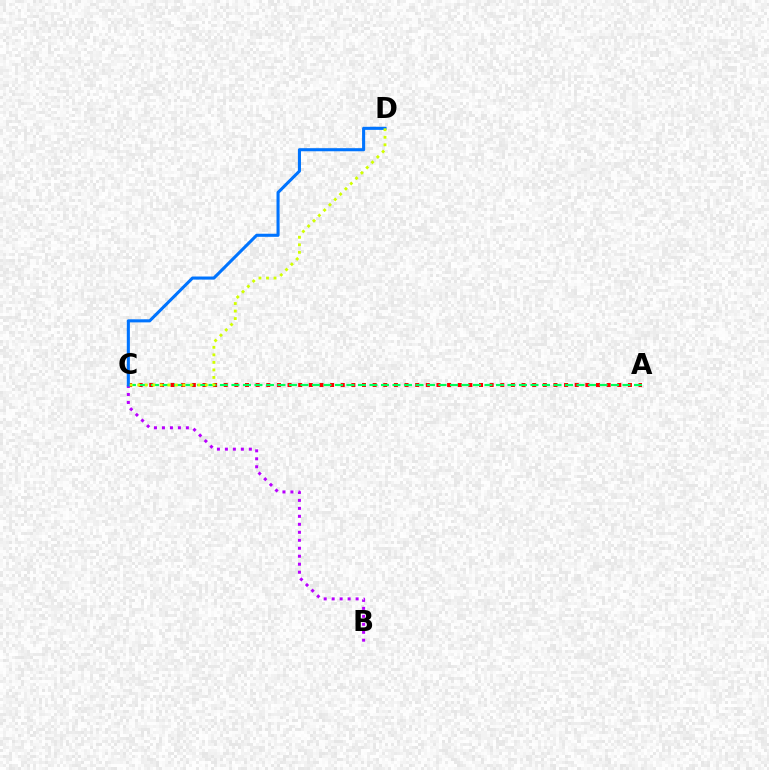{('A', 'C'): [{'color': '#ff0000', 'line_style': 'dotted', 'thickness': 2.89}, {'color': '#00ff5c', 'line_style': 'dashed', 'thickness': 1.56}], ('B', 'C'): [{'color': '#b900ff', 'line_style': 'dotted', 'thickness': 2.17}], ('C', 'D'): [{'color': '#0074ff', 'line_style': 'solid', 'thickness': 2.22}, {'color': '#d1ff00', 'line_style': 'dotted', 'thickness': 2.04}]}